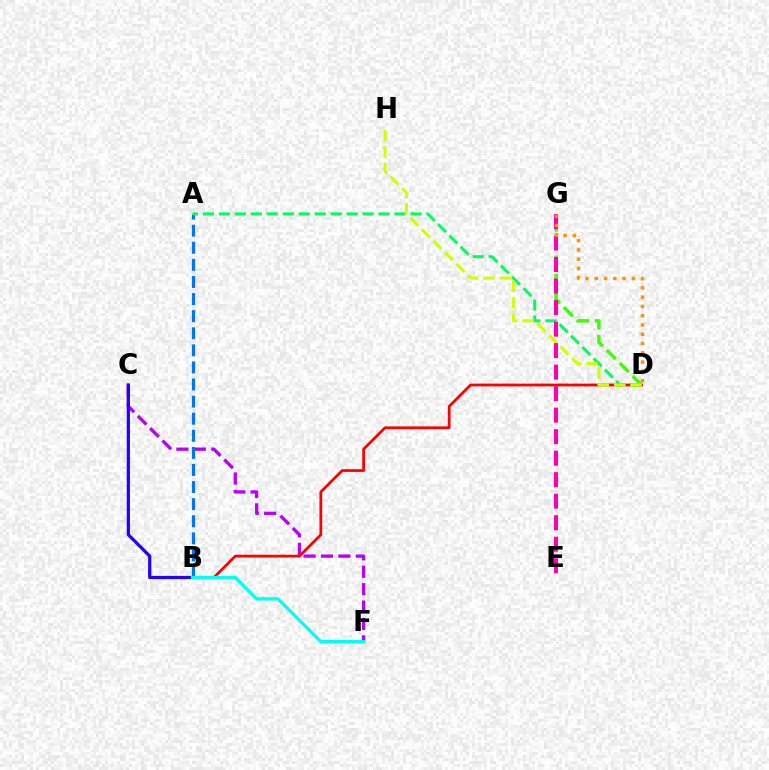{('C', 'F'): [{'color': '#b900ff', 'line_style': 'dashed', 'thickness': 2.37}], ('A', 'B'): [{'color': '#0074ff', 'line_style': 'dashed', 'thickness': 2.32}], ('B', 'D'): [{'color': '#ff0000', 'line_style': 'solid', 'thickness': 1.99}], ('D', 'G'): [{'color': '#3dff00', 'line_style': 'dashed', 'thickness': 2.49}, {'color': '#ff9400', 'line_style': 'dotted', 'thickness': 2.52}], ('A', 'D'): [{'color': '#00ff5c', 'line_style': 'dashed', 'thickness': 2.17}], ('B', 'C'): [{'color': '#2500ff', 'line_style': 'solid', 'thickness': 2.32}], ('B', 'F'): [{'color': '#00fff6', 'line_style': 'solid', 'thickness': 2.4}], ('D', 'H'): [{'color': '#d1ff00', 'line_style': 'dashed', 'thickness': 2.22}], ('E', 'G'): [{'color': '#ff00ac', 'line_style': 'dashed', 'thickness': 2.92}]}